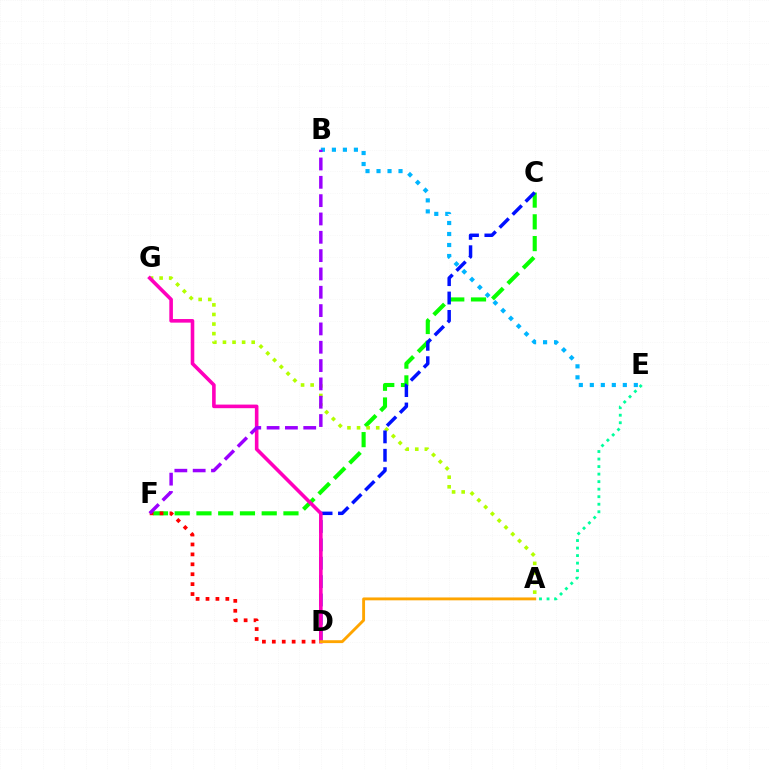{('C', 'F'): [{'color': '#08ff00', 'line_style': 'dashed', 'thickness': 2.95}], ('A', 'G'): [{'color': '#b3ff00', 'line_style': 'dotted', 'thickness': 2.6}], ('B', 'E'): [{'color': '#00b5ff', 'line_style': 'dotted', 'thickness': 2.99}], ('D', 'F'): [{'color': '#ff0000', 'line_style': 'dotted', 'thickness': 2.69}], ('C', 'D'): [{'color': '#0010ff', 'line_style': 'dashed', 'thickness': 2.5}], ('A', 'E'): [{'color': '#00ff9d', 'line_style': 'dotted', 'thickness': 2.05}], ('D', 'G'): [{'color': '#ff00bd', 'line_style': 'solid', 'thickness': 2.59}], ('B', 'F'): [{'color': '#9b00ff', 'line_style': 'dashed', 'thickness': 2.49}], ('A', 'D'): [{'color': '#ffa500', 'line_style': 'solid', 'thickness': 2.07}]}